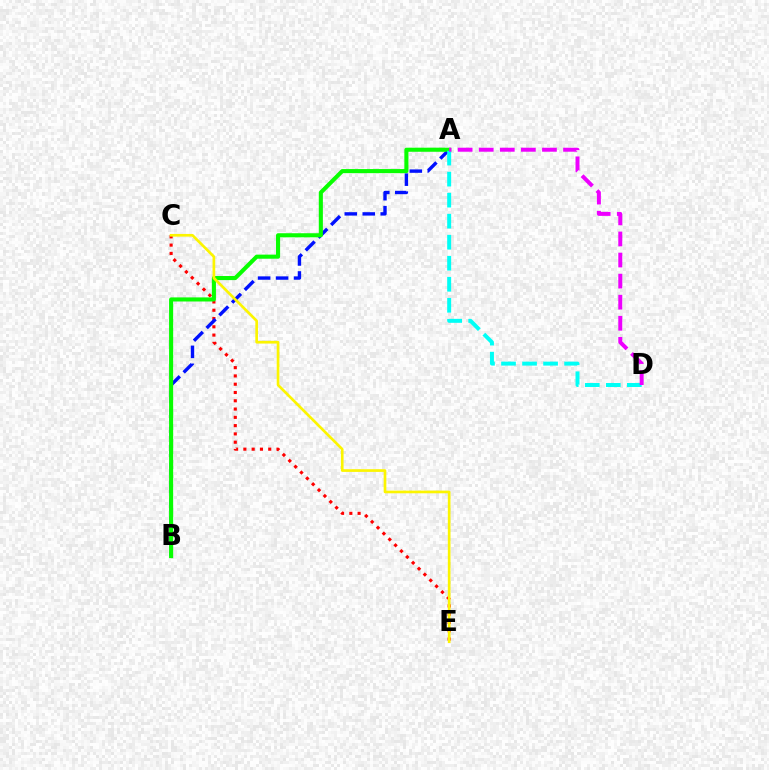{('C', 'E'): [{'color': '#ff0000', 'line_style': 'dotted', 'thickness': 2.25}, {'color': '#fcf500', 'line_style': 'solid', 'thickness': 1.93}], ('A', 'B'): [{'color': '#0010ff', 'line_style': 'dashed', 'thickness': 2.44}, {'color': '#08ff00', 'line_style': 'solid', 'thickness': 2.94}], ('A', 'D'): [{'color': '#00fff6', 'line_style': 'dashed', 'thickness': 2.86}, {'color': '#ee00ff', 'line_style': 'dashed', 'thickness': 2.86}]}